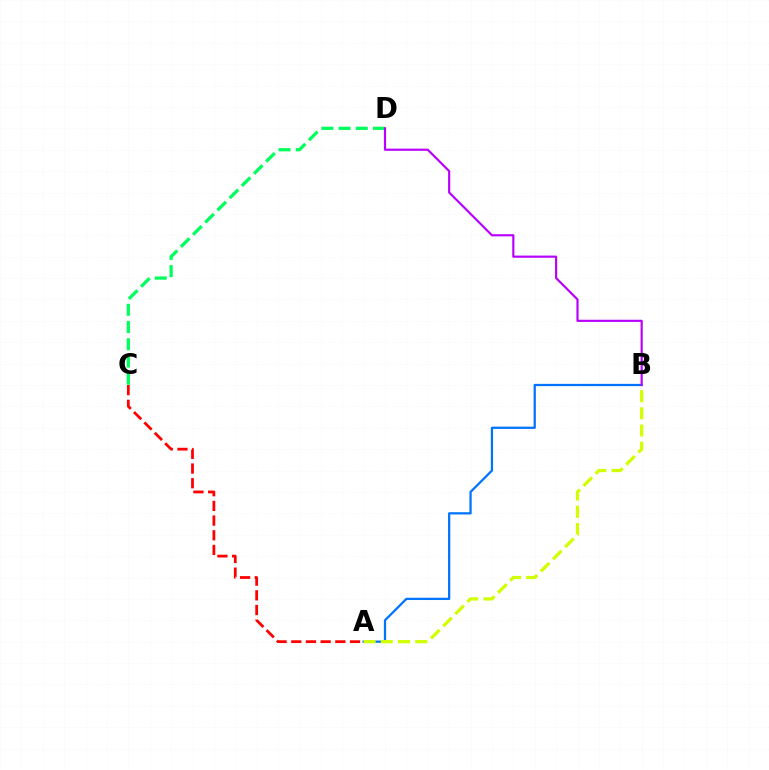{('C', 'D'): [{'color': '#00ff5c', 'line_style': 'dashed', 'thickness': 2.34}], ('A', 'B'): [{'color': '#0074ff', 'line_style': 'solid', 'thickness': 1.63}, {'color': '#d1ff00', 'line_style': 'dashed', 'thickness': 2.34}], ('B', 'D'): [{'color': '#b900ff', 'line_style': 'solid', 'thickness': 1.56}], ('A', 'C'): [{'color': '#ff0000', 'line_style': 'dashed', 'thickness': 2.0}]}